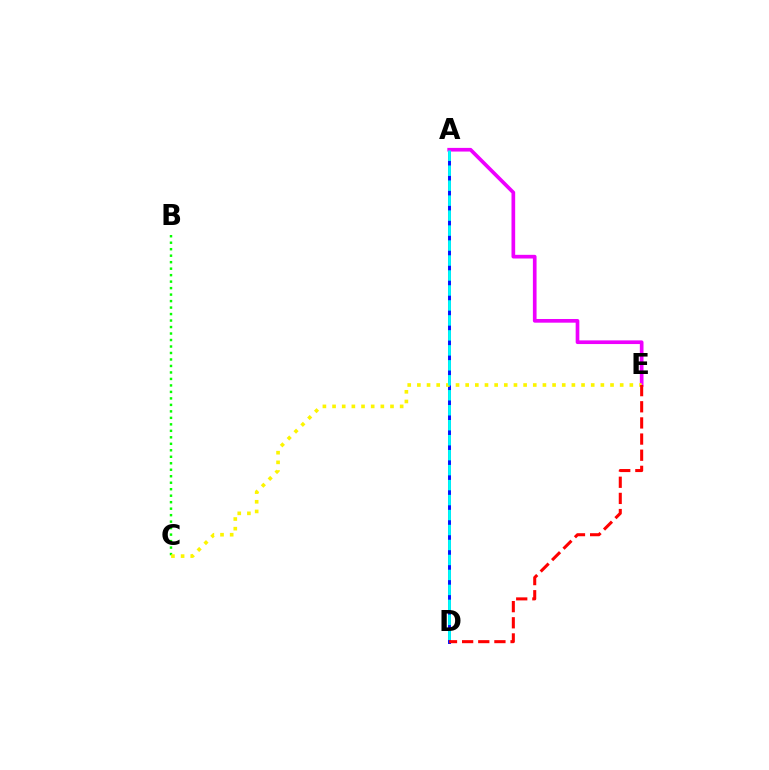{('B', 'C'): [{'color': '#08ff00', 'line_style': 'dotted', 'thickness': 1.76}], ('A', 'D'): [{'color': '#0010ff', 'line_style': 'solid', 'thickness': 2.12}, {'color': '#00fff6', 'line_style': 'dashed', 'thickness': 2.03}], ('A', 'E'): [{'color': '#ee00ff', 'line_style': 'solid', 'thickness': 2.65}], ('C', 'E'): [{'color': '#fcf500', 'line_style': 'dotted', 'thickness': 2.62}], ('D', 'E'): [{'color': '#ff0000', 'line_style': 'dashed', 'thickness': 2.19}]}